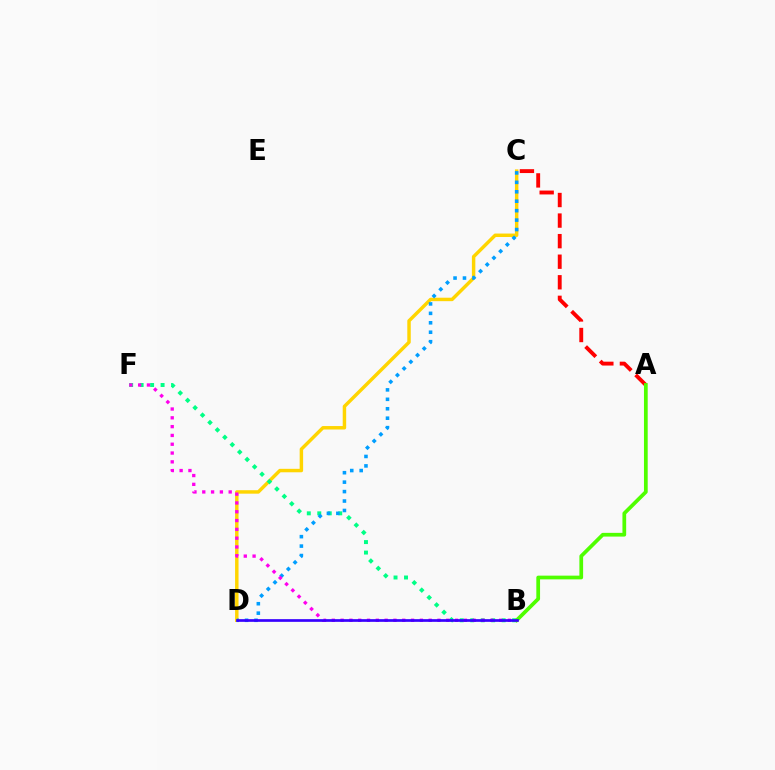{('C', 'D'): [{'color': '#ffd500', 'line_style': 'solid', 'thickness': 2.48}, {'color': '#009eff', 'line_style': 'dotted', 'thickness': 2.57}], ('B', 'F'): [{'color': '#00ff86', 'line_style': 'dotted', 'thickness': 2.85}, {'color': '#ff00ed', 'line_style': 'dotted', 'thickness': 2.39}], ('A', 'C'): [{'color': '#ff0000', 'line_style': 'dashed', 'thickness': 2.79}], ('A', 'B'): [{'color': '#4fff00', 'line_style': 'solid', 'thickness': 2.69}], ('B', 'D'): [{'color': '#3700ff', 'line_style': 'solid', 'thickness': 1.93}]}